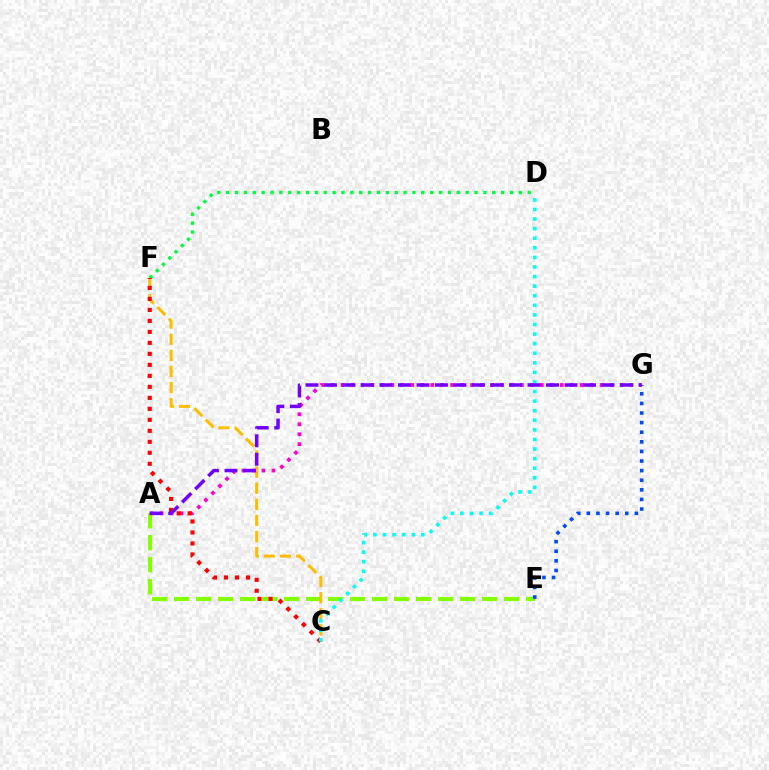{('D', 'F'): [{'color': '#00ff39', 'line_style': 'dotted', 'thickness': 2.41}], ('A', 'E'): [{'color': '#84ff00', 'line_style': 'dashed', 'thickness': 2.99}], ('C', 'F'): [{'color': '#ffbd00', 'line_style': 'dashed', 'thickness': 2.19}, {'color': '#ff0000', 'line_style': 'dotted', 'thickness': 2.99}], ('E', 'G'): [{'color': '#004bff', 'line_style': 'dotted', 'thickness': 2.61}], ('A', 'G'): [{'color': '#ff00cf', 'line_style': 'dotted', 'thickness': 2.71}, {'color': '#7200ff', 'line_style': 'dashed', 'thickness': 2.51}], ('C', 'D'): [{'color': '#00fff6', 'line_style': 'dotted', 'thickness': 2.6}]}